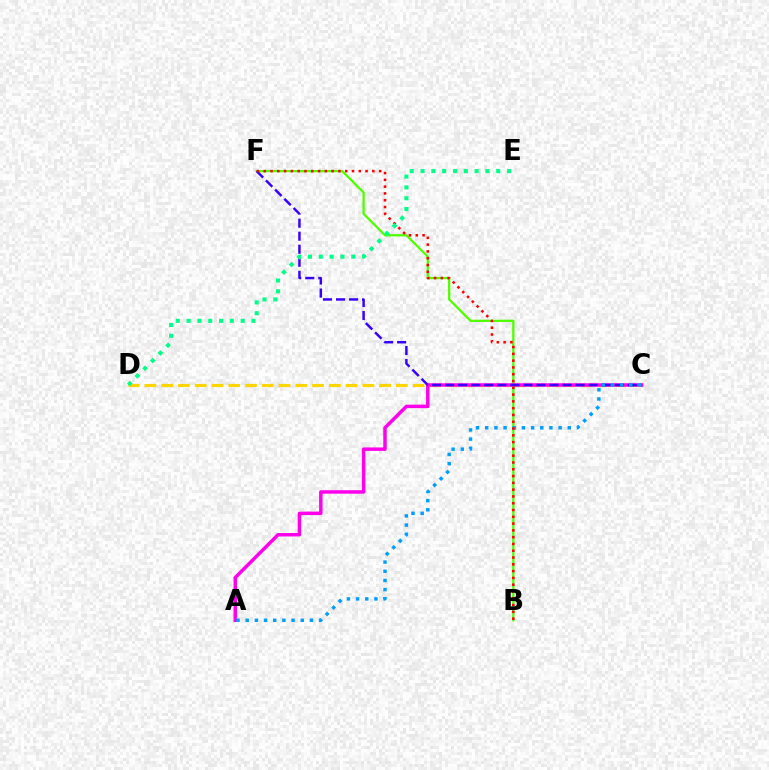{('B', 'F'): [{'color': '#4fff00', 'line_style': 'solid', 'thickness': 1.64}, {'color': '#ff0000', 'line_style': 'dotted', 'thickness': 1.84}], ('C', 'D'): [{'color': '#ffd500', 'line_style': 'dashed', 'thickness': 2.28}], ('A', 'C'): [{'color': '#ff00ed', 'line_style': 'solid', 'thickness': 2.5}, {'color': '#009eff', 'line_style': 'dotted', 'thickness': 2.49}], ('C', 'F'): [{'color': '#3700ff', 'line_style': 'dashed', 'thickness': 1.77}], ('D', 'E'): [{'color': '#00ff86', 'line_style': 'dotted', 'thickness': 2.94}]}